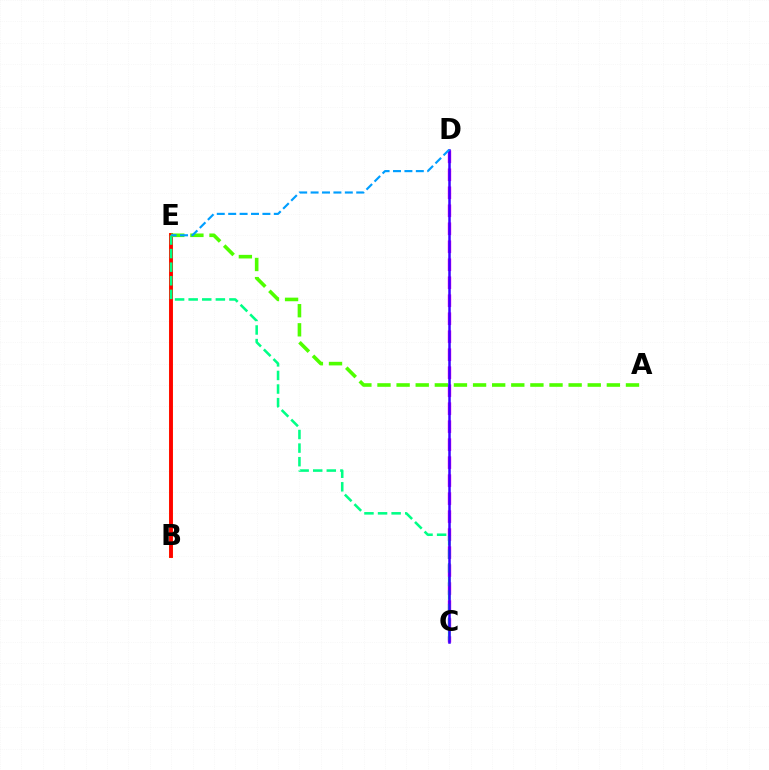{('B', 'E'): [{'color': '#ffd500', 'line_style': 'solid', 'thickness': 2.9}, {'color': '#ff0000', 'line_style': 'solid', 'thickness': 2.76}], ('C', 'D'): [{'color': '#ff00ed', 'line_style': 'dashed', 'thickness': 2.44}, {'color': '#3700ff', 'line_style': 'solid', 'thickness': 1.81}], ('C', 'E'): [{'color': '#00ff86', 'line_style': 'dashed', 'thickness': 1.85}], ('A', 'E'): [{'color': '#4fff00', 'line_style': 'dashed', 'thickness': 2.6}], ('D', 'E'): [{'color': '#009eff', 'line_style': 'dashed', 'thickness': 1.55}]}